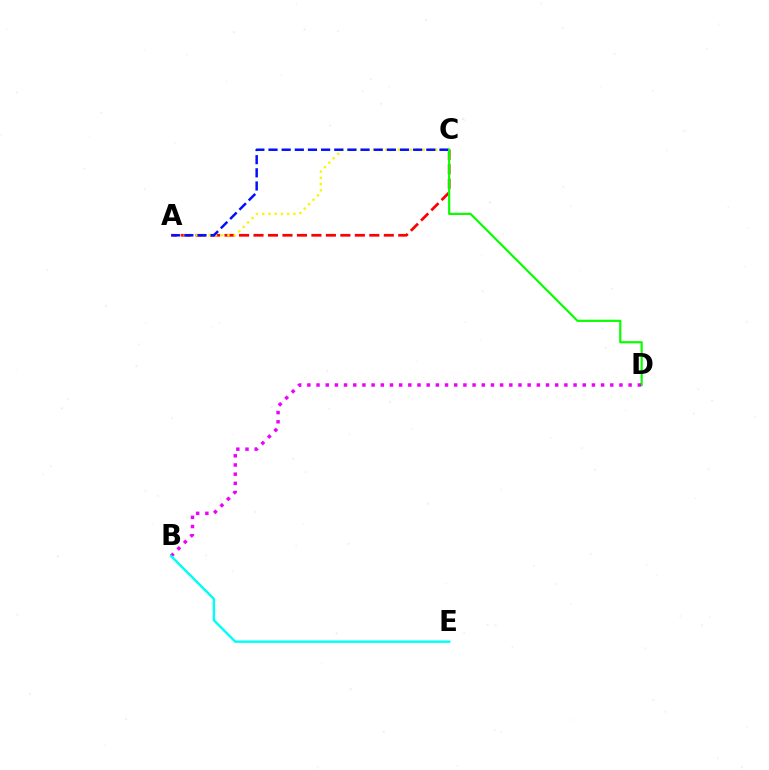{('A', 'C'): [{'color': '#ff0000', 'line_style': 'dashed', 'thickness': 1.97}, {'color': '#fcf500', 'line_style': 'dotted', 'thickness': 1.69}, {'color': '#0010ff', 'line_style': 'dashed', 'thickness': 1.79}], ('C', 'D'): [{'color': '#08ff00', 'line_style': 'solid', 'thickness': 1.58}], ('B', 'D'): [{'color': '#ee00ff', 'line_style': 'dotted', 'thickness': 2.49}], ('B', 'E'): [{'color': '#00fff6', 'line_style': 'solid', 'thickness': 1.75}]}